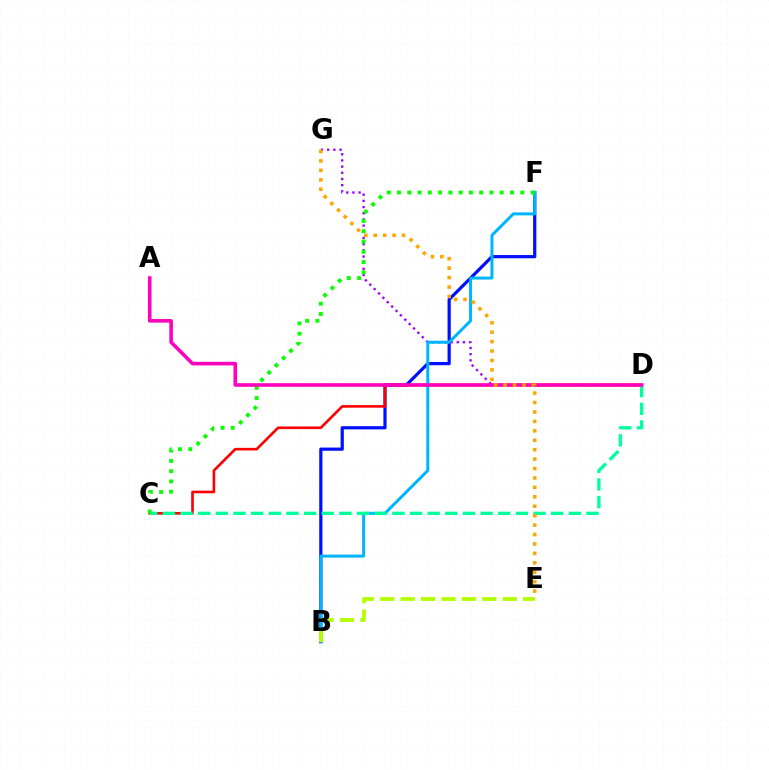{('D', 'G'): [{'color': '#9b00ff', 'line_style': 'dotted', 'thickness': 1.68}], ('B', 'F'): [{'color': '#0010ff', 'line_style': 'solid', 'thickness': 2.31}, {'color': '#00b5ff', 'line_style': 'solid', 'thickness': 2.16}], ('C', 'D'): [{'color': '#ff0000', 'line_style': 'solid', 'thickness': 1.88}, {'color': '#00ff9d', 'line_style': 'dashed', 'thickness': 2.4}], ('B', 'E'): [{'color': '#b3ff00', 'line_style': 'dashed', 'thickness': 2.77}], ('C', 'F'): [{'color': '#08ff00', 'line_style': 'dotted', 'thickness': 2.79}], ('A', 'D'): [{'color': '#ff00bd', 'line_style': 'solid', 'thickness': 2.58}], ('E', 'G'): [{'color': '#ffa500', 'line_style': 'dotted', 'thickness': 2.56}]}